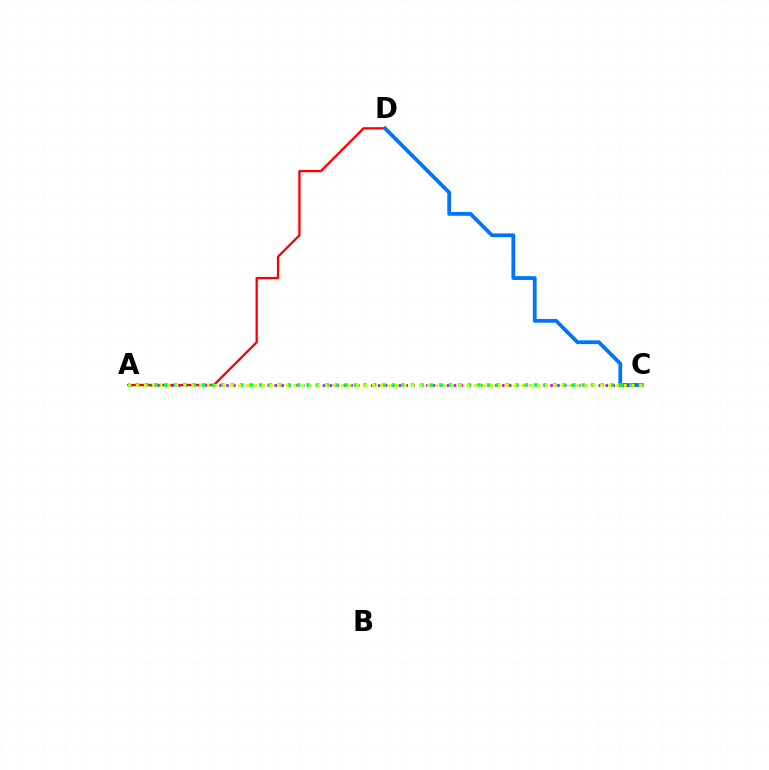{('A', 'D'): [{'color': '#ff0000', 'line_style': 'solid', 'thickness': 1.66}], ('C', 'D'): [{'color': '#0074ff', 'line_style': 'solid', 'thickness': 2.72}], ('A', 'C'): [{'color': '#b900ff', 'line_style': 'dotted', 'thickness': 1.87}, {'color': '#00ff5c', 'line_style': 'dotted', 'thickness': 2.58}, {'color': '#d1ff00', 'line_style': 'dotted', 'thickness': 2.14}]}